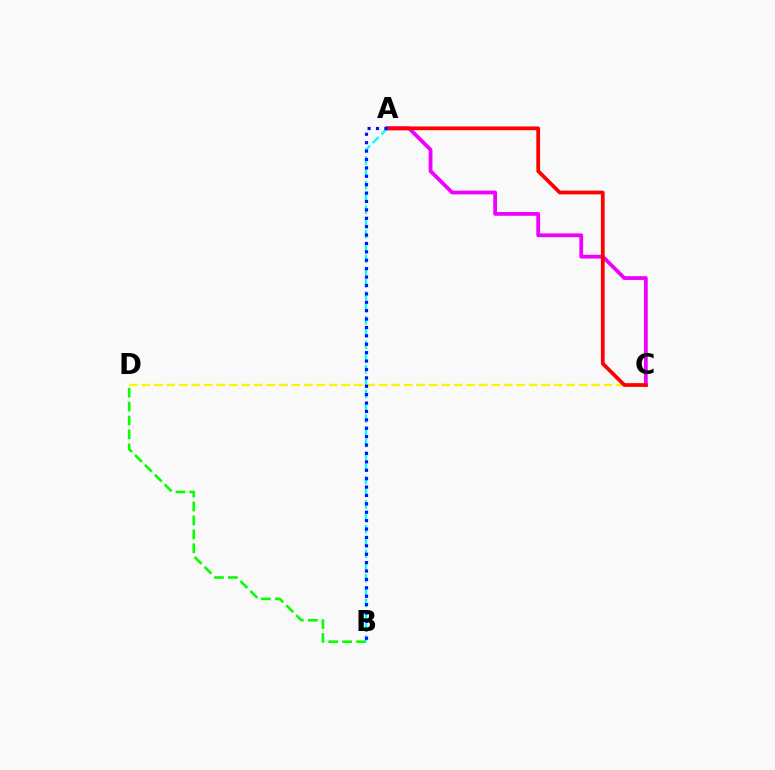{('C', 'D'): [{'color': '#fcf500', 'line_style': 'dashed', 'thickness': 1.7}], ('A', 'C'): [{'color': '#ee00ff', 'line_style': 'solid', 'thickness': 2.73}, {'color': '#ff0000', 'line_style': 'solid', 'thickness': 2.69}], ('B', 'D'): [{'color': '#08ff00', 'line_style': 'dashed', 'thickness': 1.89}], ('A', 'B'): [{'color': '#00fff6', 'line_style': 'dashed', 'thickness': 1.67}, {'color': '#0010ff', 'line_style': 'dotted', 'thickness': 2.28}]}